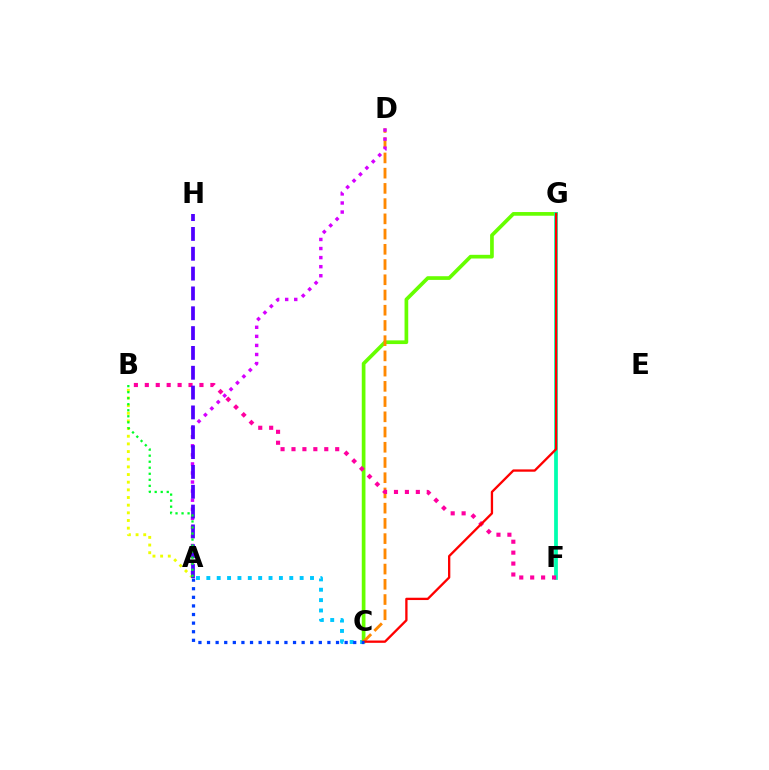{('A', 'C'): [{'color': '#00c7ff', 'line_style': 'dotted', 'thickness': 2.82}, {'color': '#003fff', 'line_style': 'dotted', 'thickness': 2.34}], ('C', 'G'): [{'color': '#66ff00', 'line_style': 'solid', 'thickness': 2.66}, {'color': '#ff0000', 'line_style': 'solid', 'thickness': 1.67}], ('F', 'G'): [{'color': '#00ffaf', 'line_style': 'solid', 'thickness': 2.7}], ('C', 'D'): [{'color': '#ff8800', 'line_style': 'dashed', 'thickness': 2.07}], ('B', 'F'): [{'color': '#ff00a0', 'line_style': 'dotted', 'thickness': 2.97}], ('A', 'B'): [{'color': '#eeff00', 'line_style': 'dotted', 'thickness': 2.08}, {'color': '#00ff27', 'line_style': 'dotted', 'thickness': 1.64}], ('A', 'D'): [{'color': '#d600ff', 'line_style': 'dotted', 'thickness': 2.46}], ('A', 'H'): [{'color': '#4f00ff', 'line_style': 'dashed', 'thickness': 2.69}]}